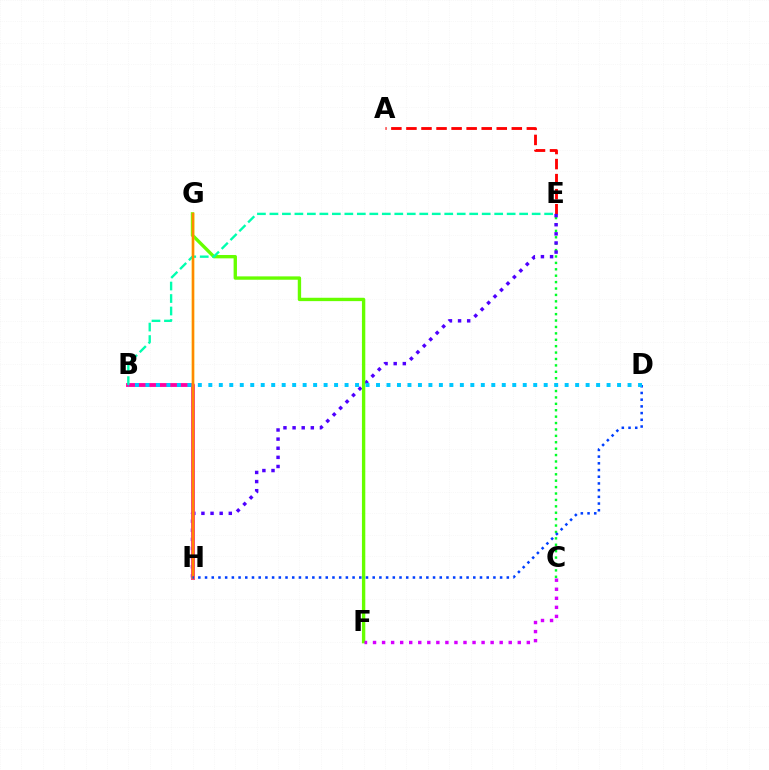{('A', 'E'): [{'color': '#ff0000', 'line_style': 'dashed', 'thickness': 2.05}], ('C', 'E'): [{'color': '#00ff27', 'line_style': 'dotted', 'thickness': 1.74}], ('E', 'H'): [{'color': '#4f00ff', 'line_style': 'dotted', 'thickness': 2.48}], ('B', 'H'): [{'color': '#ff00a0', 'line_style': 'solid', 'thickness': 2.76}], ('F', 'G'): [{'color': '#66ff00', 'line_style': 'solid', 'thickness': 2.42}], ('C', 'F'): [{'color': '#d600ff', 'line_style': 'dotted', 'thickness': 2.46}], ('G', 'H'): [{'color': '#eeff00', 'line_style': 'solid', 'thickness': 1.73}, {'color': '#ff8800', 'line_style': 'solid', 'thickness': 1.79}], ('B', 'E'): [{'color': '#00ffaf', 'line_style': 'dashed', 'thickness': 1.7}], ('D', 'H'): [{'color': '#003fff', 'line_style': 'dotted', 'thickness': 1.82}], ('B', 'D'): [{'color': '#00c7ff', 'line_style': 'dotted', 'thickness': 2.85}]}